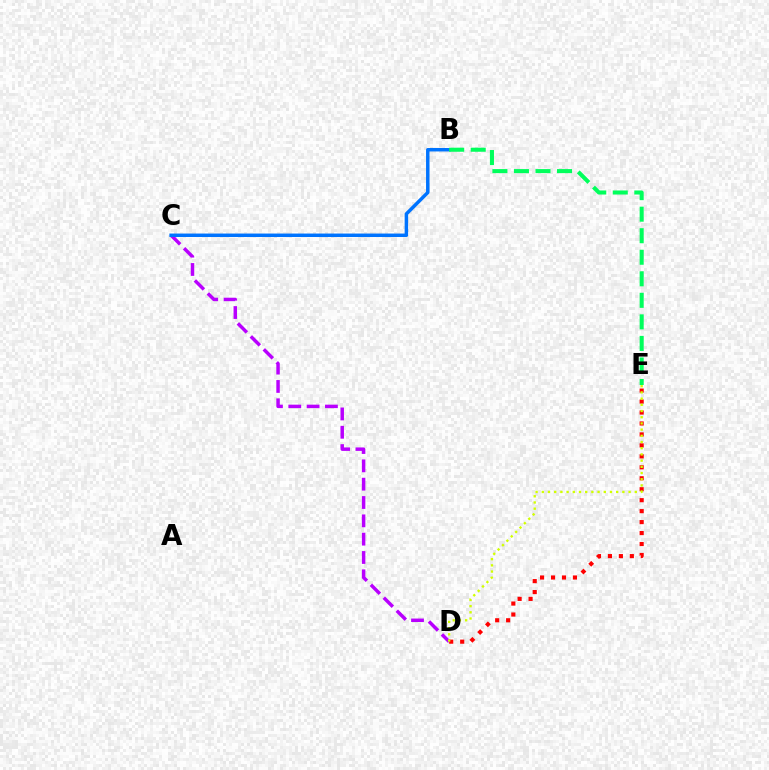{('D', 'E'): [{'color': '#ff0000', 'line_style': 'dotted', 'thickness': 2.98}, {'color': '#d1ff00', 'line_style': 'dotted', 'thickness': 1.68}], ('C', 'D'): [{'color': '#b900ff', 'line_style': 'dashed', 'thickness': 2.49}], ('B', 'C'): [{'color': '#0074ff', 'line_style': 'solid', 'thickness': 2.5}], ('B', 'E'): [{'color': '#00ff5c', 'line_style': 'dashed', 'thickness': 2.93}]}